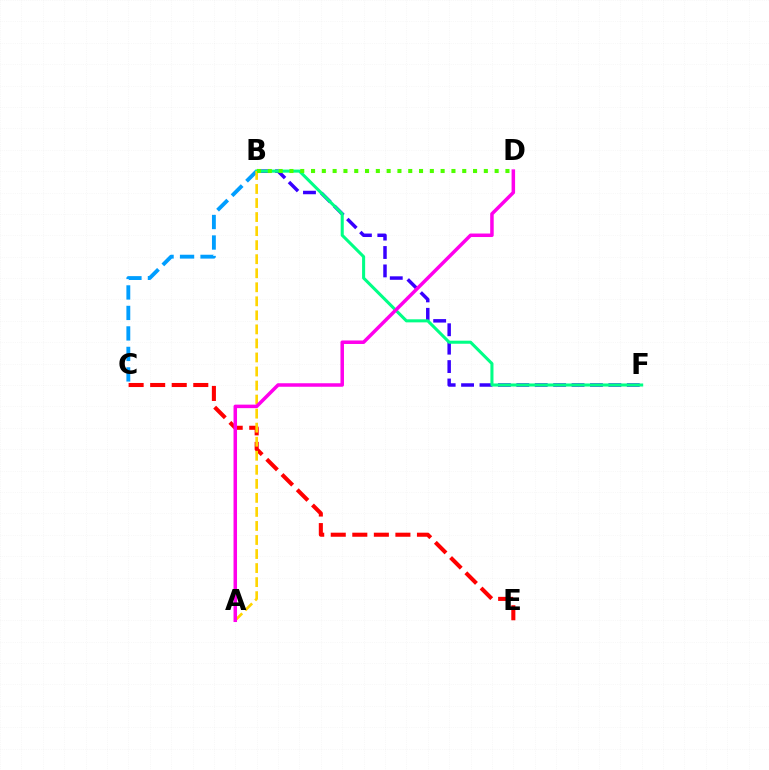{('C', 'E'): [{'color': '#ff0000', 'line_style': 'dashed', 'thickness': 2.93}], ('B', 'F'): [{'color': '#3700ff', 'line_style': 'dashed', 'thickness': 2.5}, {'color': '#00ff86', 'line_style': 'solid', 'thickness': 2.2}], ('B', 'C'): [{'color': '#009eff', 'line_style': 'dashed', 'thickness': 2.78}], ('A', 'B'): [{'color': '#ffd500', 'line_style': 'dashed', 'thickness': 1.91}], ('A', 'D'): [{'color': '#ff00ed', 'line_style': 'solid', 'thickness': 2.53}], ('B', 'D'): [{'color': '#4fff00', 'line_style': 'dotted', 'thickness': 2.93}]}